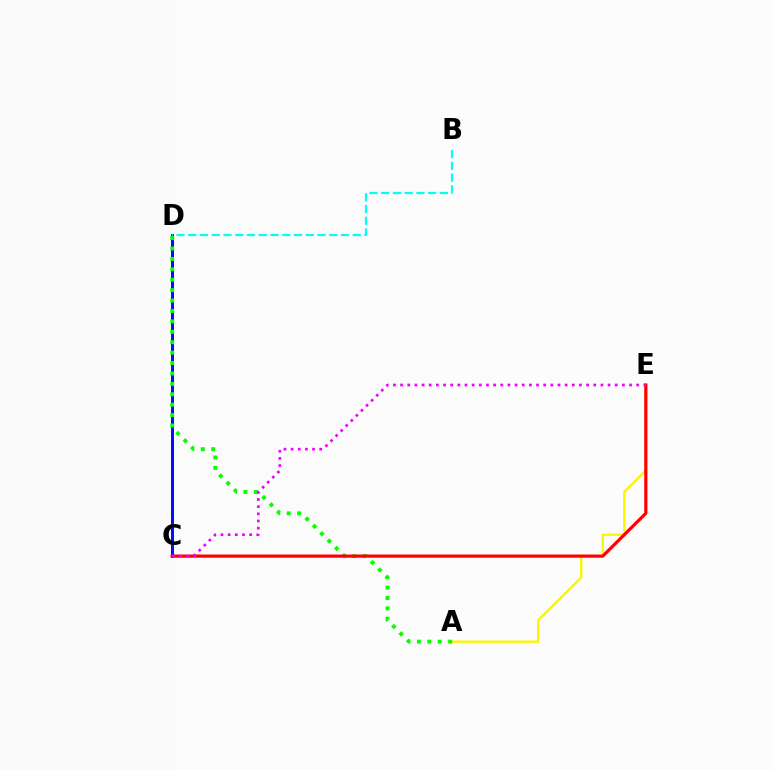{('C', 'D'): [{'color': '#0010ff', 'line_style': 'solid', 'thickness': 2.15}], ('A', 'E'): [{'color': '#fcf500', 'line_style': 'solid', 'thickness': 1.69}], ('A', 'D'): [{'color': '#08ff00', 'line_style': 'dotted', 'thickness': 2.83}], ('C', 'E'): [{'color': '#ff0000', 'line_style': 'solid', 'thickness': 2.29}, {'color': '#ee00ff', 'line_style': 'dotted', 'thickness': 1.94}], ('B', 'D'): [{'color': '#00fff6', 'line_style': 'dashed', 'thickness': 1.6}]}